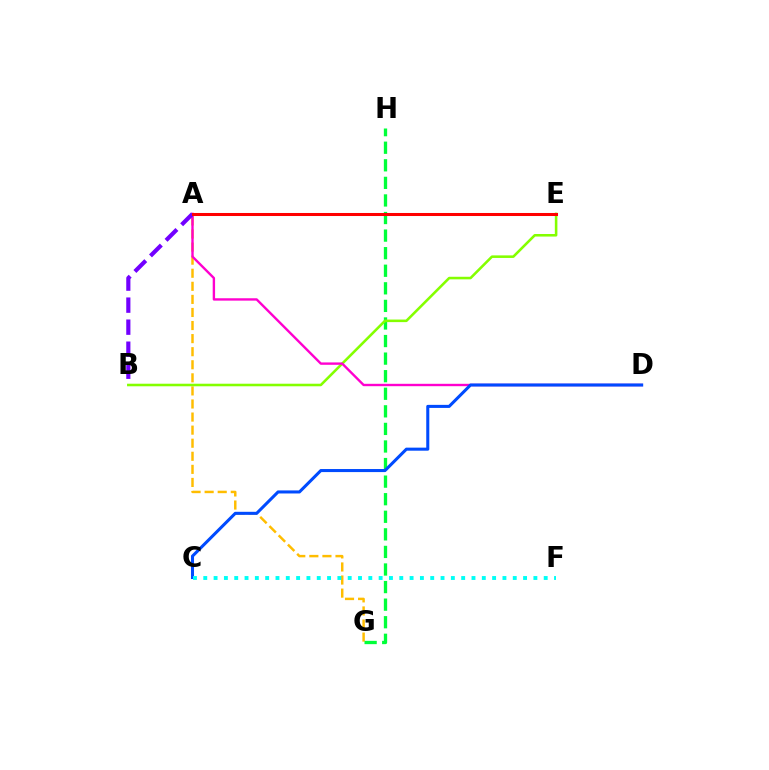{('A', 'G'): [{'color': '#ffbd00', 'line_style': 'dashed', 'thickness': 1.78}], ('G', 'H'): [{'color': '#00ff39', 'line_style': 'dashed', 'thickness': 2.39}], ('B', 'E'): [{'color': '#84ff00', 'line_style': 'solid', 'thickness': 1.85}], ('A', 'D'): [{'color': '#ff00cf', 'line_style': 'solid', 'thickness': 1.71}], ('C', 'D'): [{'color': '#004bff', 'line_style': 'solid', 'thickness': 2.2}], ('A', 'B'): [{'color': '#7200ff', 'line_style': 'dashed', 'thickness': 2.99}], ('C', 'F'): [{'color': '#00fff6', 'line_style': 'dotted', 'thickness': 2.8}], ('A', 'E'): [{'color': '#ff0000', 'line_style': 'solid', 'thickness': 2.19}]}